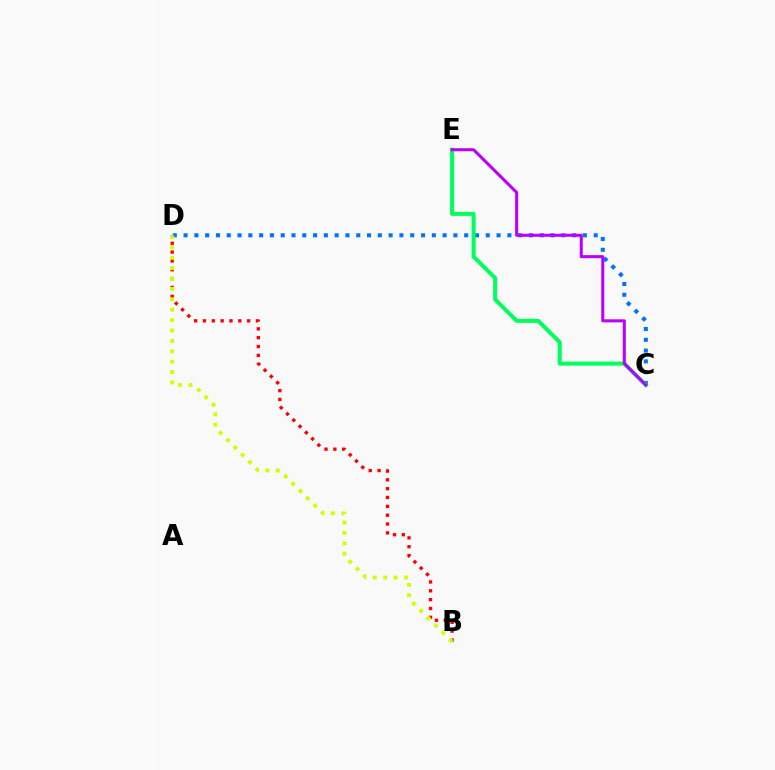{('C', 'D'): [{'color': '#0074ff', 'line_style': 'dotted', 'thickness': 2.93}], ('C', 'E'): [{'color': '#00ff5c', 'line_style': 'solid', 'thickness': 2.89}, {'color': '#b900ff', 'line_style': 'solid', 'thickness': 2.2}], ('B', 'D'): [{'color': '#ff0000', 'line_style': 'dotted', 'thickness': 2.4}, {'color': '#d1ff00', 'line_style': 'dotted', 'thickness': 2.82}]}